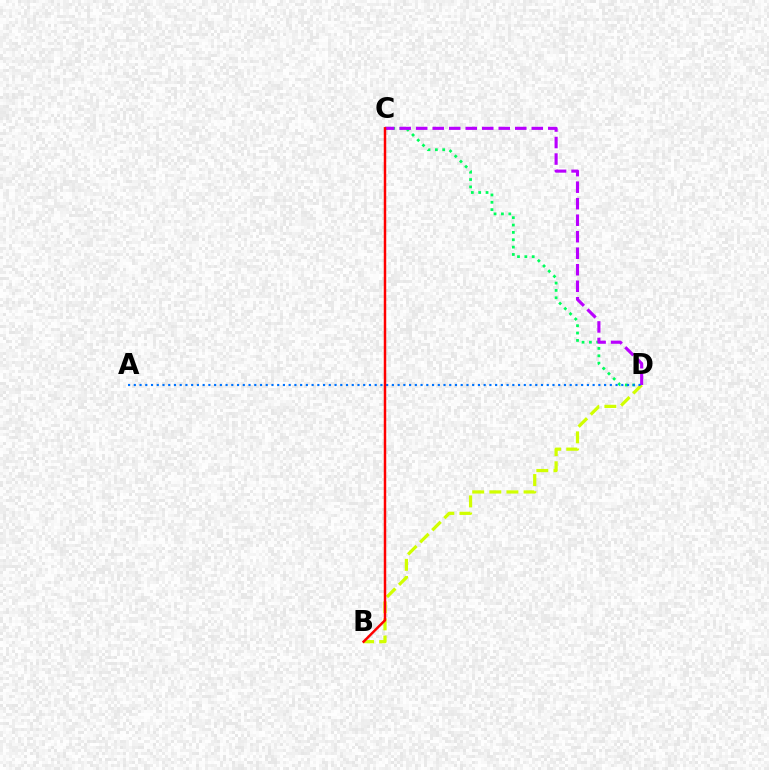{('C', 'D'): [{'color': '#00ff5c', 'line_style': 'dotted', 'thickness': 2.0}, {'color': '#b900ff', 'line_style': 'dashed', 'thickness': 2.24}], ('B', 'D'): [{'color': '#d1ff00', 'line_style': 'dashed', 'thickness': 2.32}], ('A', 'D'): [{'color': '#0074ff', 'line_style': 'dotted', 'thickness': 1.56}], ('B', 'C'): [{'color': '#ff0000', 'line_style': 'solid', 'thickness': 1.78}]}